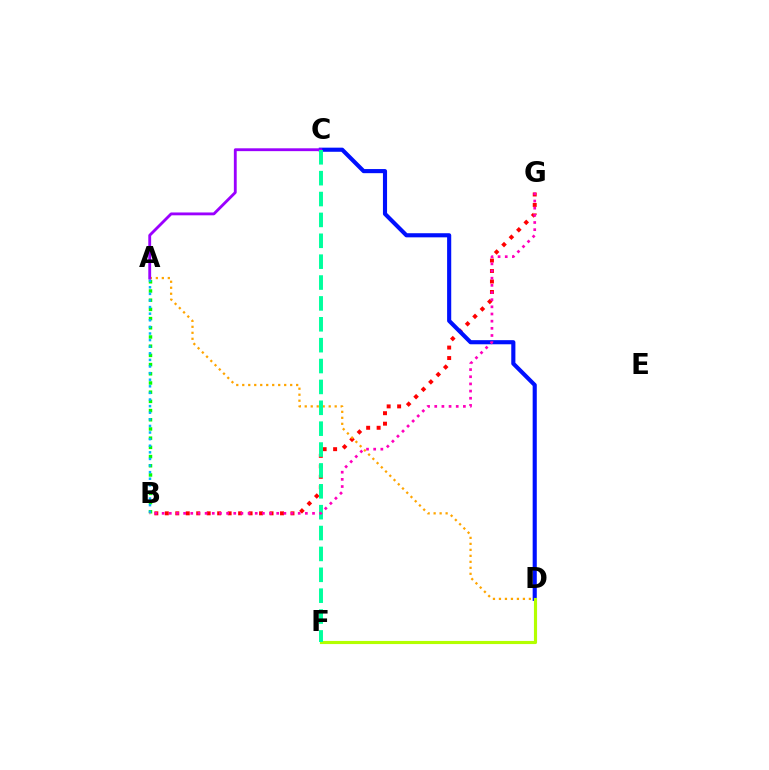{('B', 'G'): [{'color': '#ff0000', 'line_style': 'dotted', 'thickness': 2.85}, {'color': '#ff00bd', 'line_style': 'dotted', 'thickness': 1.95}], ('C', 'D'): [{'color': '#0010ff', 'line_style': 'solid', 'thickness': 2.97}], ('A', 'B'): [{'color': '#08ff00', 'line_style': 'dotted', 'thickness': 2.5}, {'color': '#00b5ff', 'line_style': 'dotted', 'thickness': 1.79}], ('A', 'D'): [{'color': '#ffa500', 'line_style': 'dotted', 'thickness': 1.63}], ('D', 'F'): [{'color': '#b3ff00', 'line_style': 'solid', 'thickness': 2.25}], ('A', 'C'): [{'color': '#9b00ff', 'line_style': 'solid', 'thickness': 2.04}], ('C', 'F'): [{'color': '#00ff9d', 'line_style': 'dashed', 'thickness': 2.84}]}